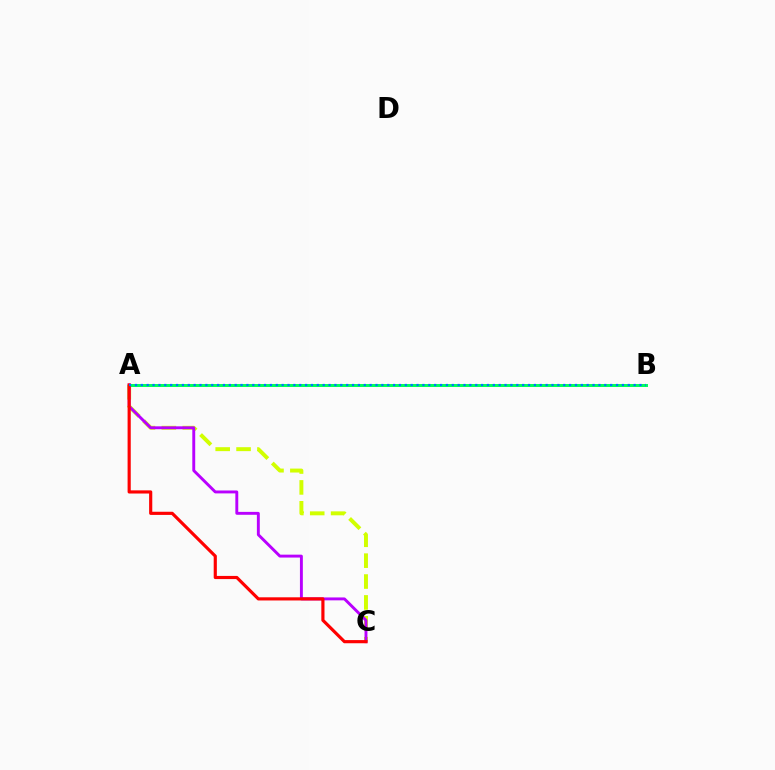{('A', 'C'): [{'color': '#d1ff00', 'line_style': 'dashed', 'thickness': 2.84}, {'color': '#b900ff', 'line_style': 'solid', 'thickness': 2.09}, {'color': '#ff0000', 'line_style': 'solid', 'thickness': 2.27}], ('A', 'B'): [{'color': '#00ff5c', 'line_style': 'solid', 'thickness': 2.15}, {'color': '#0074ff', 'line_style': 'dotted', 'thickness': 1.59}]}